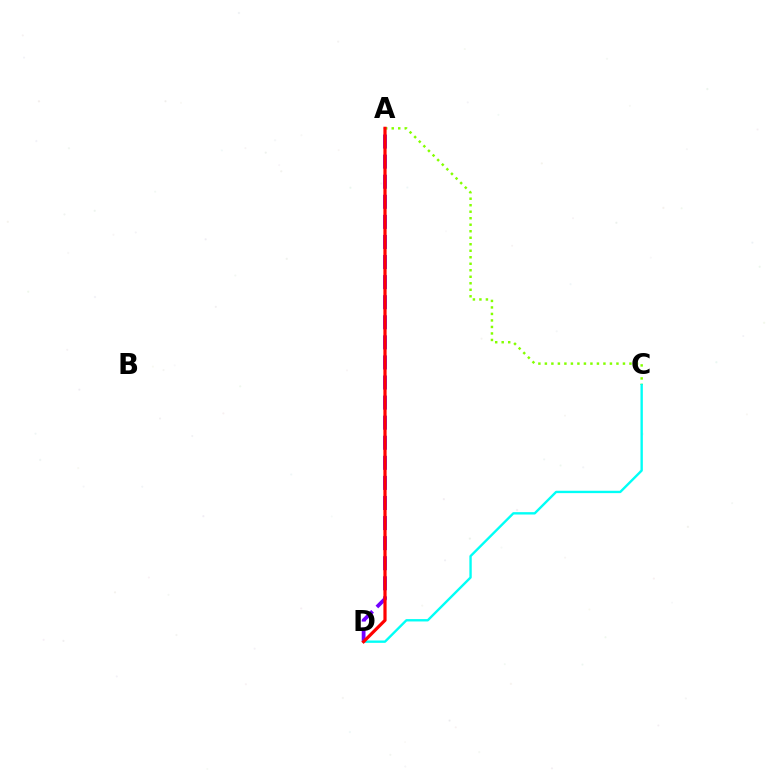{('A', 'D'): [{'color': '#7200ff', 'line_style': 'dashed', 'thickness': 2.73}, {'color': '#ff0000', 'line_style': 'solid', 'thickness': 2.31}], ('A', 'C'): [{'color': '#84ff00', 'line_style': 'dotted', 'thickness': 1.77}], ('C', 'D'): [{'color': '#00fff6', 'line_style': 'solid', 'thickness': 1.71}]}